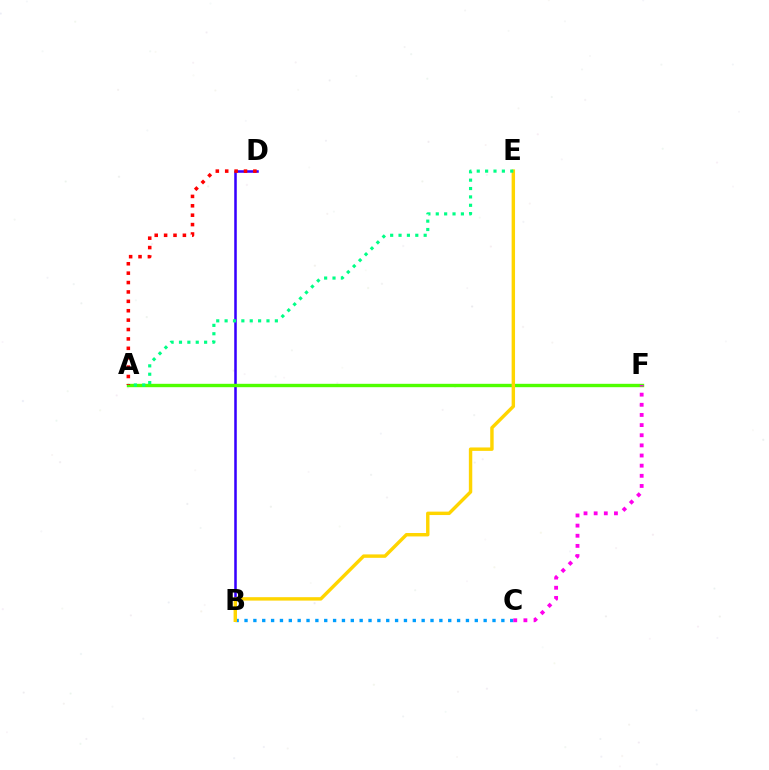{('B', 'C'): [{'color': '#009eff', 'line_style': 'dotted', 'thickness': 2.41}], ('B', 'D'): [{'color': '#3700ff', 'line_style': 'solid', 'thickness': 1.83}], ('A', 'F'): [{'color': '#4fff00', 'line_style': 'solid', 'thickness': 2.44}], ('B', 'E'): [{'color': '#ffd500', 'line_style': 'solid', 'thickness': 2.46}], ('A', 'D'): [{'color': '#ff0000', 'line_style': 'dotted', 'thickness': 2.55}], ('A', 'E'): [{'color': '#00ff86', 'line_style': 'dotted', 'thickness': 2.28}], ('C', 'F'): [{'color': '#ff00ed', 'line_style': 'dotted', 'thickness': 2.76}]}